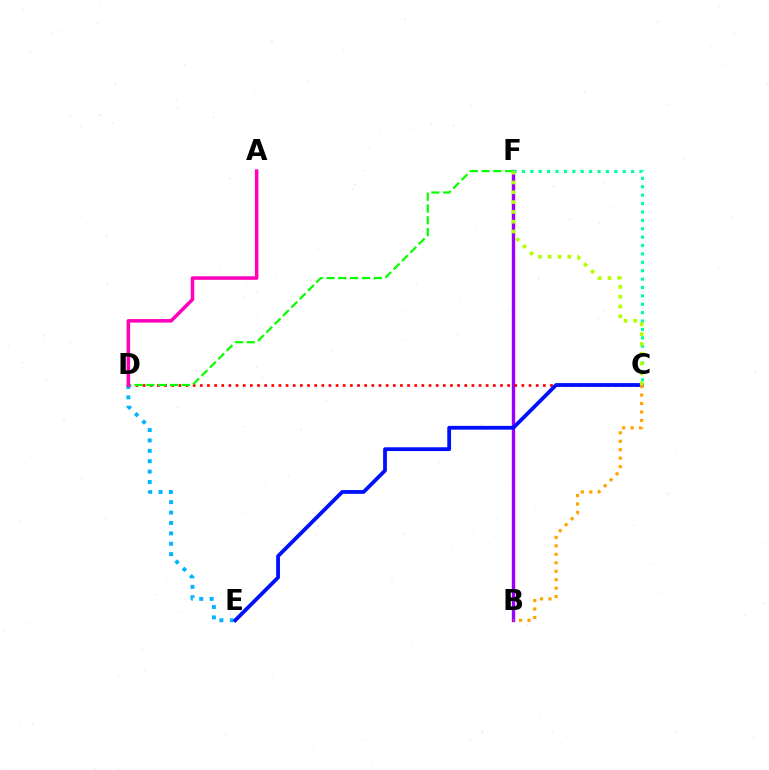{('B', 'F'): [{'color': '#9b00ff', 'line_style': 'solid', 'thickness': 2.43}], ('C', 'D'): [{'color': '#ff0000', 'line_style': 'dotted', 'thickness': 1.94}], ('D', 'F'): [{'color': '#08ff00', 'line_style': 'dashed', 'thickness': 1.6}], ('C', 'F'): [{'color': '#00ff9d', 'line_style': 'dotted', 'thickness': 2.28}, {'color': '#b3ff00', 'line_style': 'dotted', 'thickness': 2.66}], ('D', 'E'): [{'color': '#00b5ff', 'line_style': 'dotted', 'thickness': 2.82}], ('A', 'D'): [{'color': '#ff00bd', 'line_style': 'solid', 'thickness': 2.54}], ('C', 'E'): [{'color': '#0010ff', 'line_style': 'solid', 'thickness': 2.73}], ('B', 'C'): [{'color': '#ffa500', 'line_style': 'dotted', 'thickness': 2.3}]}